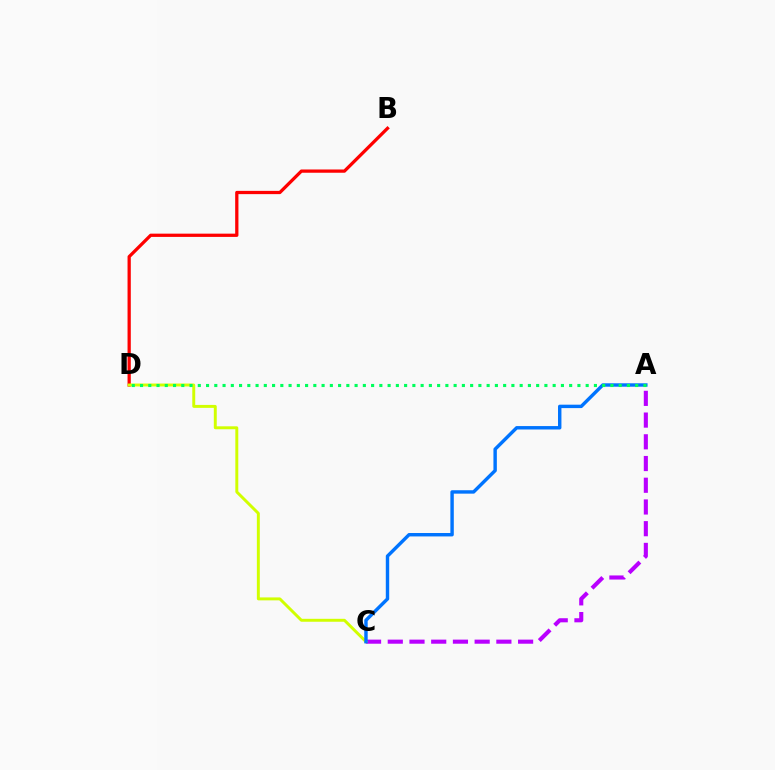{('A', 'C'): [{'color': '#b900ff', 'line_style': 'dashed', 'thickness': 2.95}, {'color': '#0074ff', 'line_style': 'solid', 'thickness': 2.46}], ('B', 'D'): [{'color': '#ff0000', 'line_style': 'solid', 'thickness': 2.35}], ('C', 'D'): [{'color': '#d1ff00', 'line_style': 'solid', 'thickness': 2.12}], ('A', 'D'): [{'color': '#00ff5c', 'line_style': 'dotted', 'thickness': 2.24}]}